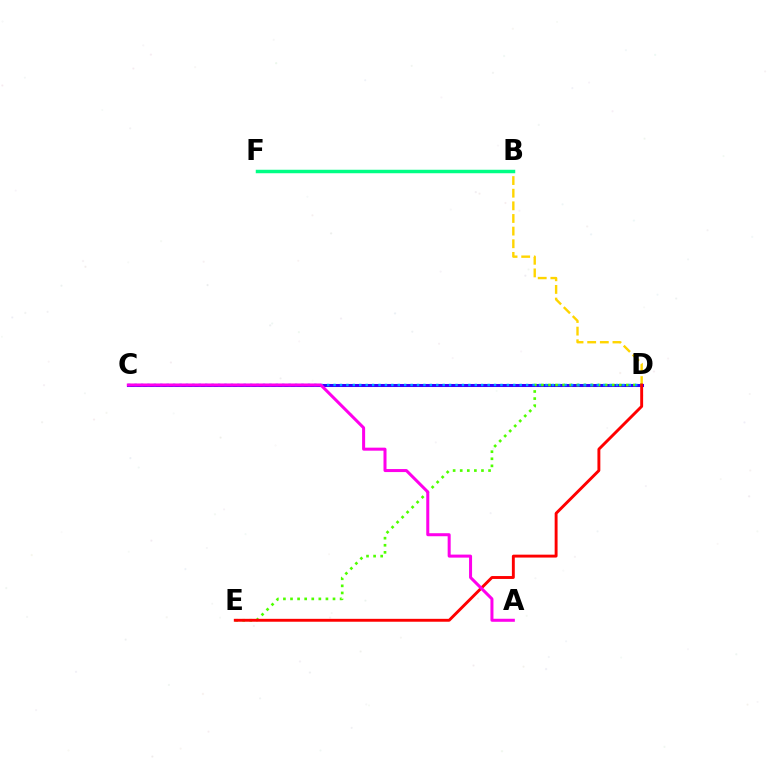{('B', 'D'): [{'color': '#ffd500', 'line_style': 'dashed', 'thickness': 1.72}], ('C', 'D'): [{'color': '#3700ff', 'line_style': 'solid', 'thickness': 2.19}, {'color': '#009eff', 'line_style': 'dotted', 'thickness': 1.74}], ('B', 'F'): [{'color': '#00ff86', 'line_style': 'solid', 'thickness': 2.5}], ('D', 'E'): [{'color': '#4fff00', 'line_style': 'dotted', 'thickness': 1.92}, {'color': '#ff0000', 'line_style': 'solid', 'thickness': 2.09}], ('A', 'C'): [{'color': '#ff00ed', 'line_style': 'solid', 'thickness': 2.18}]}